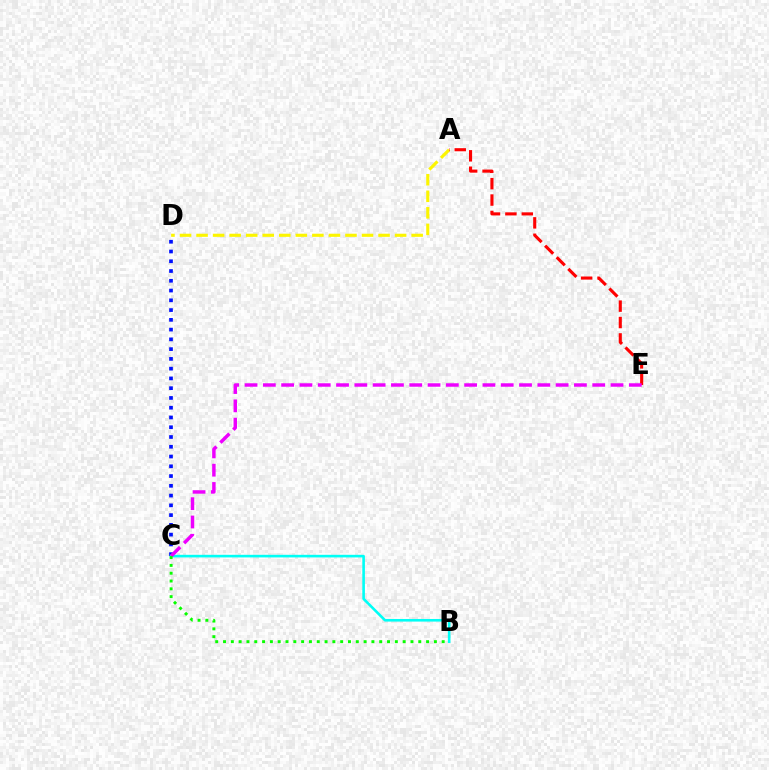{('C', 'D'): [{'color': '#0010ff', 'line_style': 'dotted', 'thickness': 2.65}], ('A', 'D'): [{'color': '#fcf500', 'line_style': 'dashed', 'thickness': 2.25}], ('A', 'E'): [{'color': '#ff0000', 'line_style': 'dashed', 'thickness': 2.23}], ('B', 'C'): [{'color': '#00fff6', 'line_style': 'solid', 'thickness': 1.88}, {'color': '#08ff00', 'line_style': 'dotted', 'thickness': 2.12}], ('C', 'E'): [{'color': '#ee00ff', 'line_style': 'dashed', 'thickness': 2.49}]}